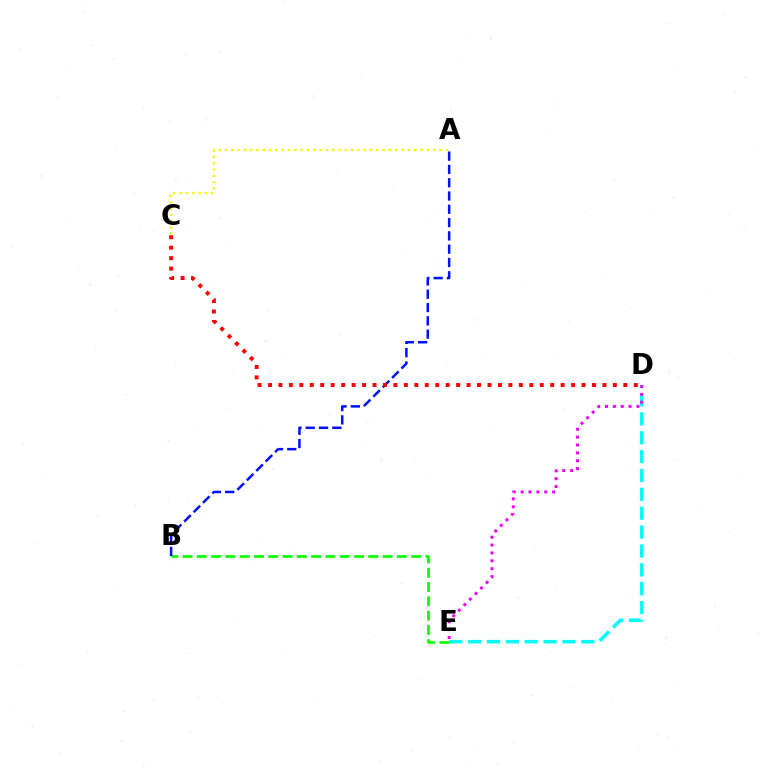{('D', 'E'): [{'color': '#00fff6', 'line_style': 'dashed', 'thickness': 2.56}, {'color': '#ee00ff', 'line_style': 'dotted', 'thickness': 2.14}], ('B', 'E'): [{'color': '#08ff00', 'line_style': 'dashed', 'thickness': 1.94}], ('A', 'B'): [{'color': '#0010ff', 'line_style': 'dashed', 'thickness': 1.81}], ('A', 'C'): [{'color': '#fcf500', 'line_style': 'dotted', 'thickness': 1.71}], ('C', 'D'): [{'color': '#ff0000', 'line_style': 'dotted', 'thickness': 2.84}]}